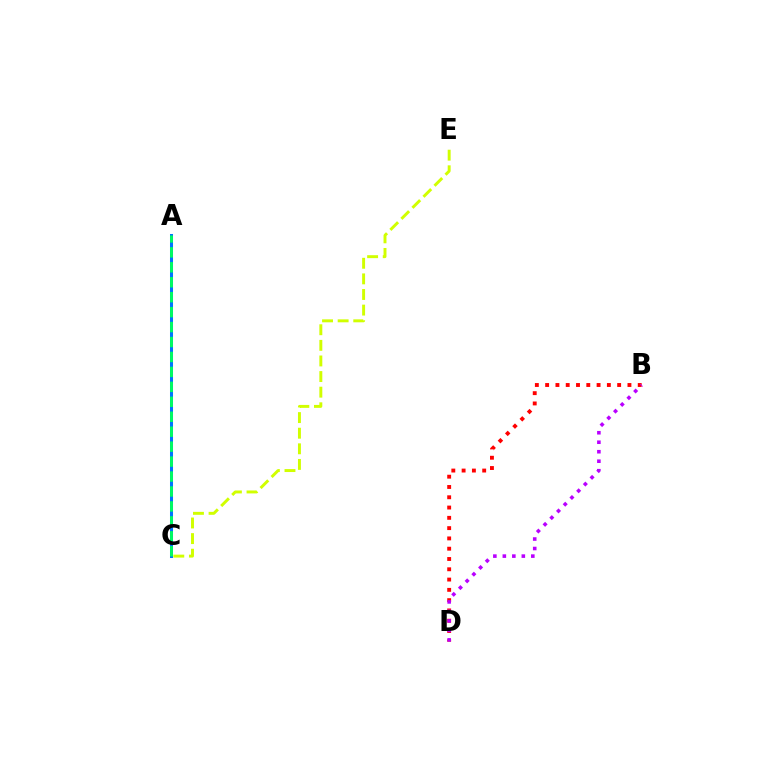{('A', 'C'): [{'color': '#0074ff', 'line_style': 'solid', 'thickness': 2.18}, {'color': '#00ff5c', 'line_style': 'dashed', 'thickness': 2.03}], ('B', 'D'): [{'color': '#ff0000', 'line_style': 'dotted', 'thickness': 2.8}, {'color': '#b900ff', 'line_style': 'dotted', 'thickness': 2.58}], ('C', 'E'): [{'color': '#d1ff00', 'line_style': 'dashed', 'thickness': 2.12}]}